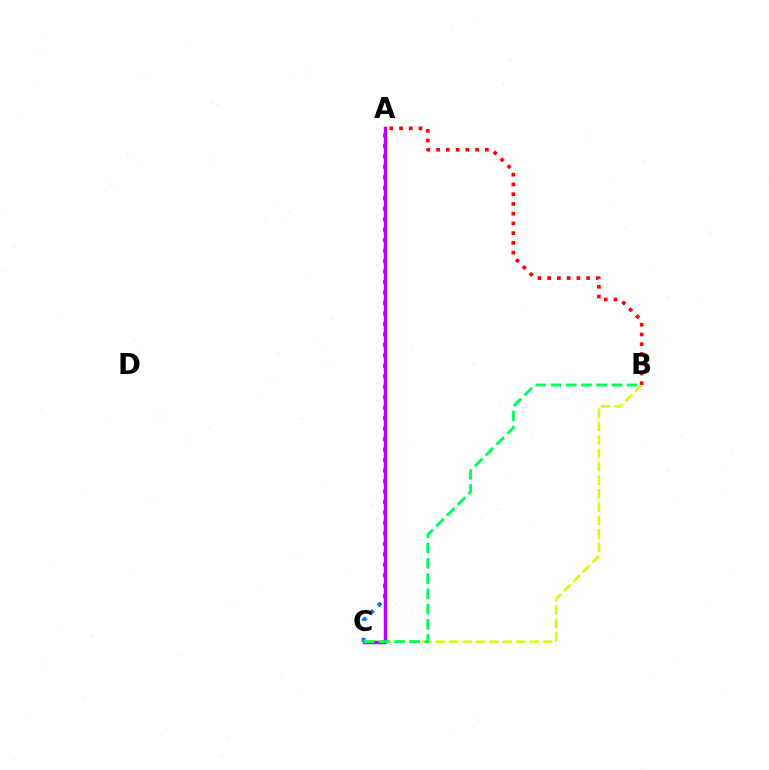{('A', 'C'): [{'color': '#0074ff', 'line_style': 'dotted', 'thickness': 2.85}, {'color': '#b900ff', 'line_style': 'solid', 'thickness': 2.5}], ('B', 'C'): [{'color': '#d1ff00', 'line_style': 'dashed', 'thickness': 1.82}, {'color': '#00ff5c', 'line_style': 'dashed', 'thickness': 2.07}], ('A', 'B'): [{'color': '#ff0000', 'line_style': 'dotted', 'thickness': 2.65}]}